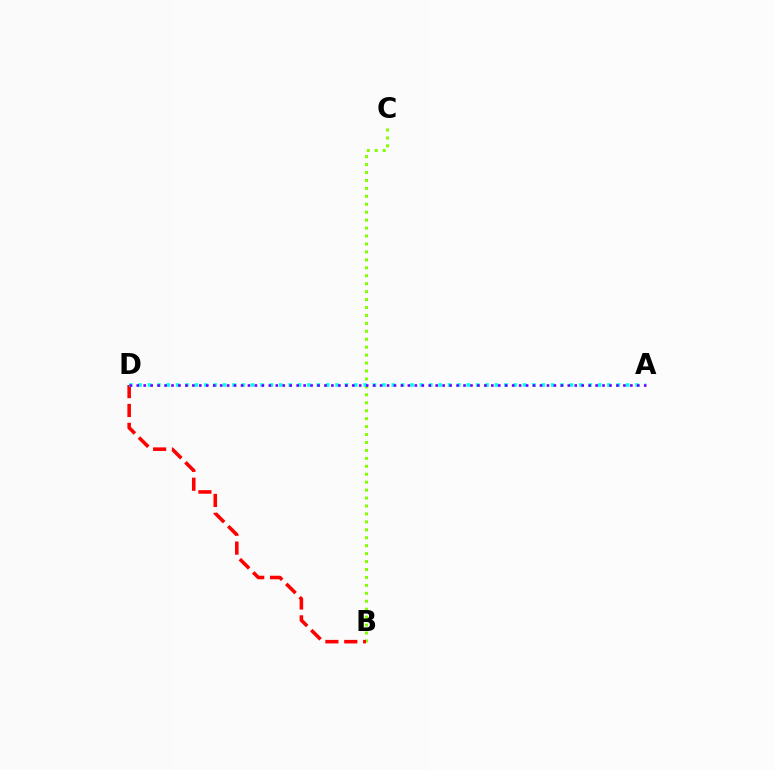{('B', 'C'): [{'color': '#84ff00', 'line_style': 'dotted', 'thickness': 2.16}], ('B', 'D'): [{'color': '#ff0000', 'line_style': 'dashed', 'thickness': 2.56}], ('A', 'D'): [{'color': '#00fff6', 'line_style': 'dotted', 'thickness': 2.55}, {'color': '#7200ff', 'line_style': 'dotted', 'thickness': 1.89}]}